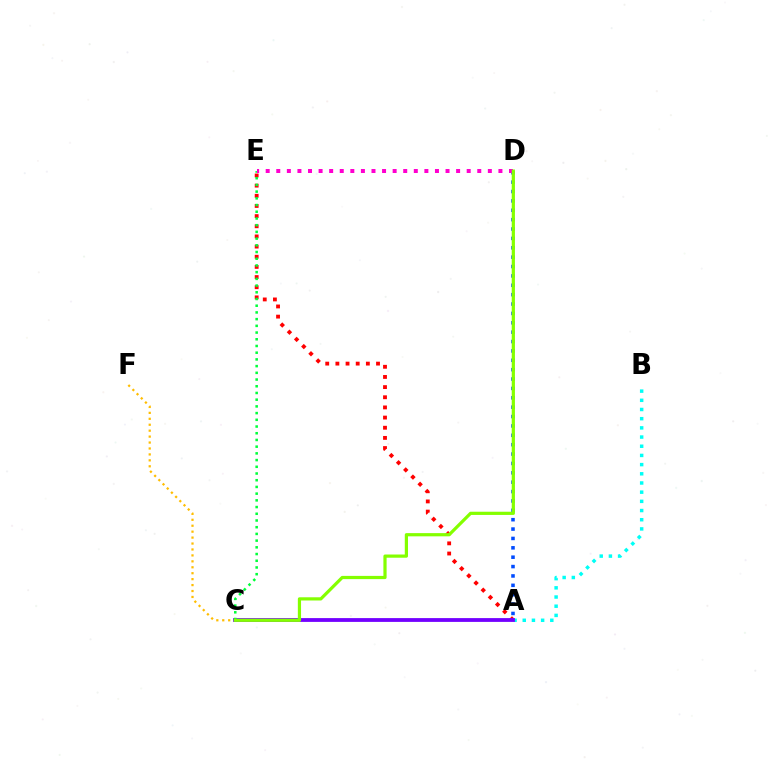{('A', 'E'): [{'color': '#ff0000', 'line_style': 'dotted', 'thickness': 2.76}], ('A', 'B'): [{'color': '#00fff6', 'line_style': 'dotted', 'thickness': 2.5}], ('C', 'F'): [{'color': '#ffbd00', 'line_style': 'dotted', 'thickness': 1.61}], ('A', 'D'): [{'color': '#004bff', 'line_style': 'dotted', 'thickness': 2.55}], ('A', 'C'): [{'color': '#7200ff', 'line_style': 'solid', 'thickness': 2.74}], ('C', 'E'): [{'color': '#00ff39', 'line_style': 'dotted', 'thickness': 1.82}], ('D', 'E'): [{'color': '#ff00cf', 'line_style': 'dotted', 'thickness': 2.87}], ('C', 'D'): [{'color': '#84ff00', 'line_style': 'solid', 'thickness': 2.31}]}